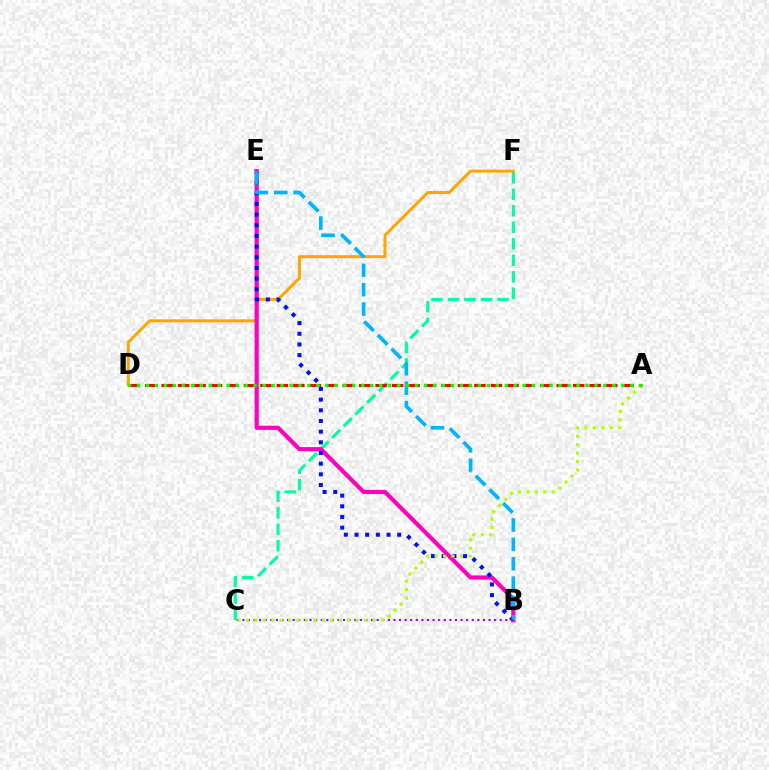{('C', 'F'): [{'color': '#00ff9d', 'line_style': 'dashed', 'thickness': 2.24}], ('A', 'D'): [{'color': '#ff0000', 'line_style': 'dashed', 'thickness': 2.24}, {'color': '#08ff00', 'line_style': 'dotted', 'thickness': 2.44}], ('D', 'F'): [{'color': '#ffa500', 'line_style': 'solid', 'thickness': 2.15}], ('B', 'E'): [{'color': '#ff00bd', 'line_style': 'solid', 'thickness': 2.99}, {'color': '#0010ff', 'line_style': 'dotted', 'thickness': 2.9}, {'color': '#00b5ff', 'line_style': 'dashed', 'thickness': 2.63}], ('B', 'C'): [{'color': '#9b00ff', 'line_style': 'dotted', 'thickness': 1.52}], ('A', 'C'): [{'color': '#b3ff00', 'line_style': 'dotted', 'thickness': 2.29}]}